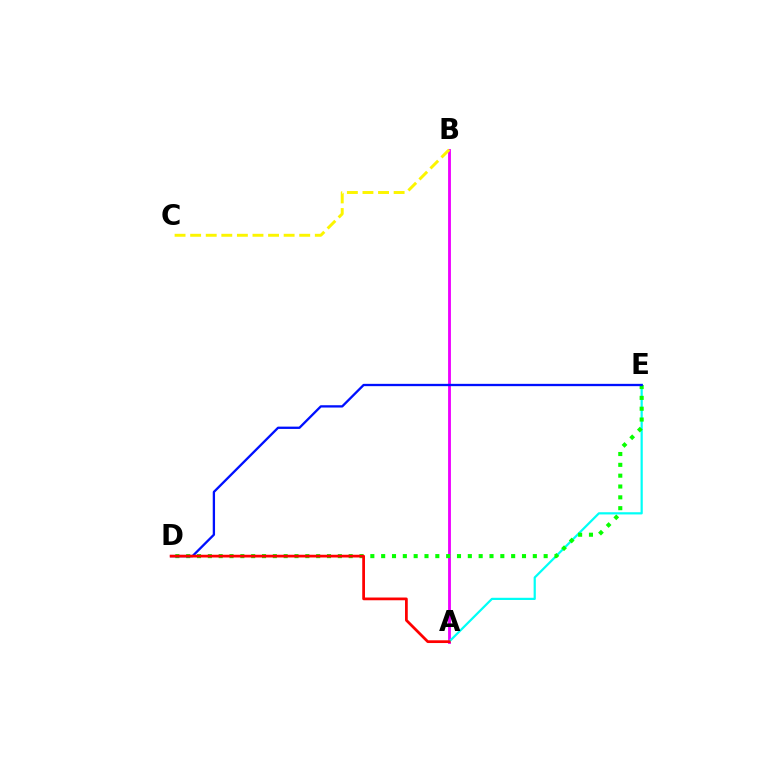{('A', 'B'): [{'color': '#ee00ff', 'line_style': 'solid', 'thickness': 2.05}], ('A', 'E'): [{'color': '#00fff6', 'line_style': 'solid', 'thickness': 1.59}], ('D', 'E'): [{'color': '#08ff00', 'line_style': 'dotted', 'thickness': 2.94}, {'color': '#0010ff', 'line_style': 'solid', 'thickness': 1.66}], ('B', 'C'): [{'color': '#fcf500', 'line_style': 'dashed', 'thickness': 2.12}], ('A', 'D'): [{'color': '#ff0000', 'line_style': 'solid', 'thickness': 1.98}]}